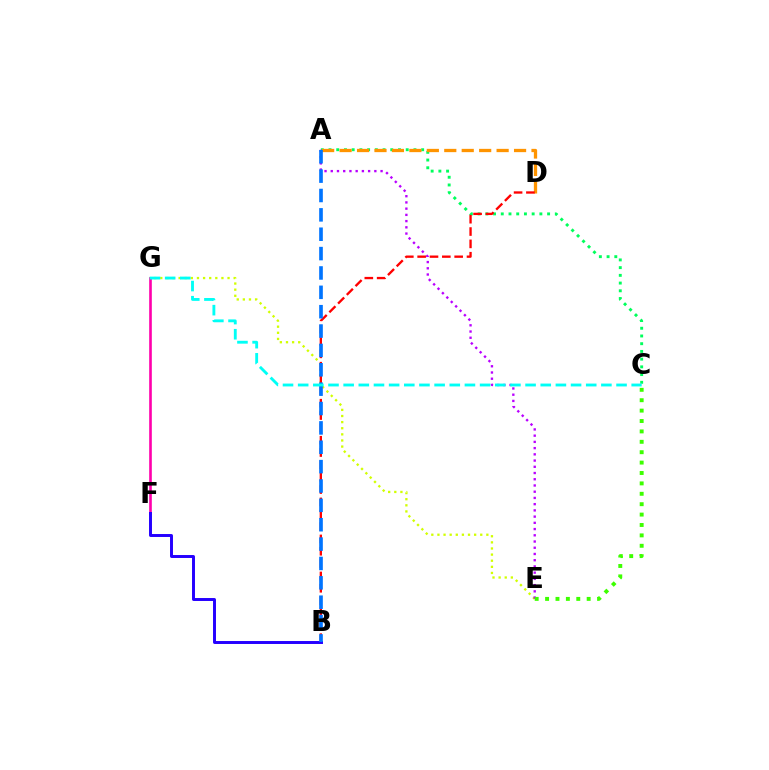{('E', 'G'): [{'color': '#d1ff00', 'line_style': 'dotted', 'thickness': 1.66}], ('A', 'C'): [{'color': '#00ff5c', 'line_style': 'dotted', 'thickness': 2.1}], ('A', 'E'): [{'color': '#b900ff', 'line_style': 'dotted', 'thickness': 1.69}], ('A', 'D'): [{'color': '#ff9400', 'line_style': 'dashed', 'thickness': 2.37}], ('B', 'D'): [{'color': '#ff0000', 'line_style': 'dashed', 'thickness': 1.68}], ('F', 'G'): [{'color': '#ff00ac', 'line_style': 'solid', 'thickness': 1.9}], ('B', 'F'): [{'color': '#2500ff', 'line_style': 'solid', 'thickness': 2.12}], ('A', 'B'): [{'color': '#0074ff', 'line_style': 'dashed', 'thickness': 2.63}], ('C', 'E'): [{'color': '#3dff00', 'line_style': 'dotted', 'thickness': 2.82}], ('C', 'G'): [{'color': '#00fff6', 'line_style': 'dashed', 'thickness': 2.06}]}